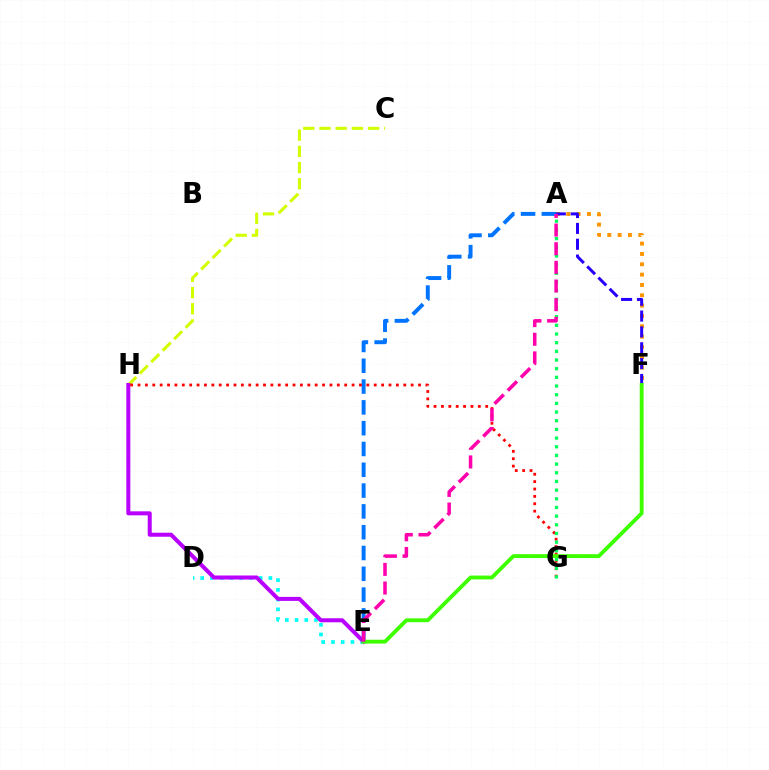{('C', 'H'): [{'color': '#d1ff00', 'line_style': 'dashed', 'thickness': 2.2}], ('A', 'F'): [{'color': '#ff9400', 'line_style': 'dotted', 'thickness': 2.81}, {'color': '#2500ff', 'line_style': 'dashed', 'thickness': 2.15}], ('A', 'E'): [{'color': '#0074ff', 'line_style': 'dashed', 'thickness': 2.83}, {'color': '#ff00ac', 'line_style': 'dashed', 'thickness': 2.53}], ('D', 'E'): [{'color': '#00fff6', 'line_style': 'dotted', 'thickness': 2.65}], ('E', 'H'): [{'color': '#b900ff', 'line_style': 'solid', 'thickness': 2.89}], ('G', 'H'): [{'color': '#ff0000', 'line_style': 'dotted', 'thickness': 2.01}], ('E', 'F'): [{'color': '#3dff00', 'line_style': 'solid', 'thickness': 2.77}], ('A', 'G'): [{'color': '#00ff5c', 'line_style': 'dotted', 'thickness': 2.36}]}